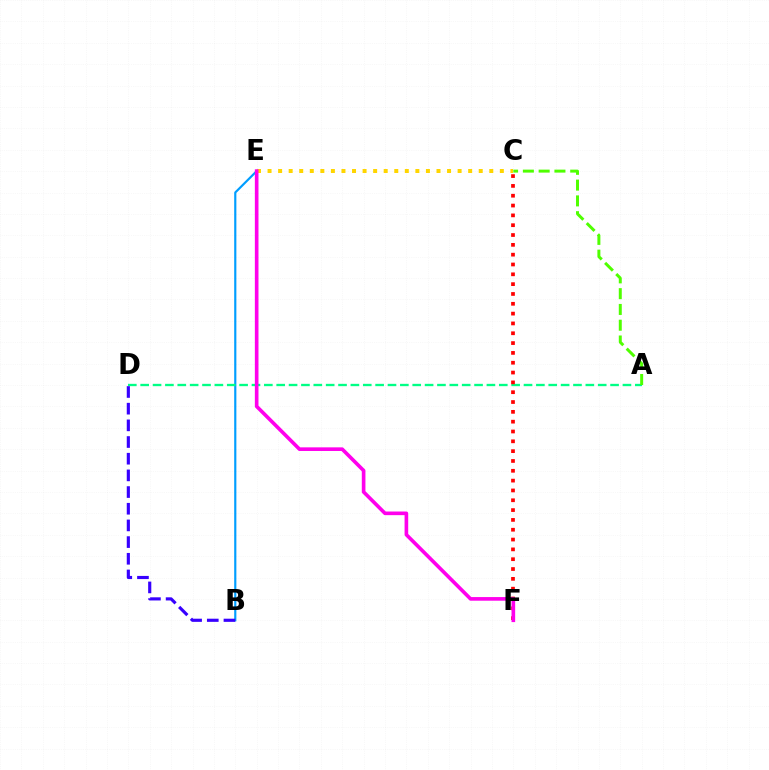{('B', 'E'): [{'color': '#009eff', 'line_style': 'solid', 'thickness': 1.56}], ('A', 'D'): [{'color': '#00ff86', 'line_style': 'dashed', 'thickness': 1.68}], ('C', 'F'): [{'color': '#ff0000', 'line_style': 'dotted', 'thickness': 2.67}], ('A', 'C'): [{'color': '#4fff00', 'line_style': 'dashed', 'thickness': 2.14}], ('C', 'E'): [{'color': '#ffd500', 'line_style': 'dotted', 'thickness': 2.87}], ('B', 'D'): [{'color': '#3700ff', 'line_style': 'dashed', 'thickness': 2.27}], ('E', 'F'): [{'color': '#ff00ed', 'line_style': 'solid', 'thickness': 2.62}]}